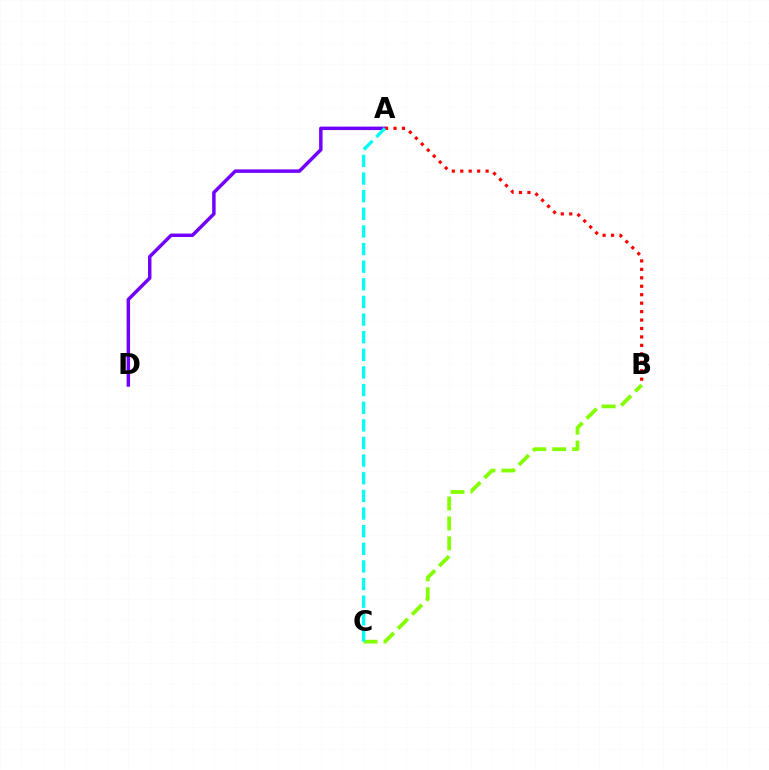{('B', 'C'): [{'color': '#84ff00', 'line_style': 'dashed', 'thickness': 2.7}], ('A', 'D'): [{'color': '#7200ff', 'line_style': 'solid', 'thickness': 2.49}], ('A', 'B'): [{'color': '#ff0000', 'line_style': 'dotted', 'thickness': 2.29}], ('A', 'C'): [{'color': '#00fff6', 'line_style': 'dashed', 'thickness': 2.4}]}